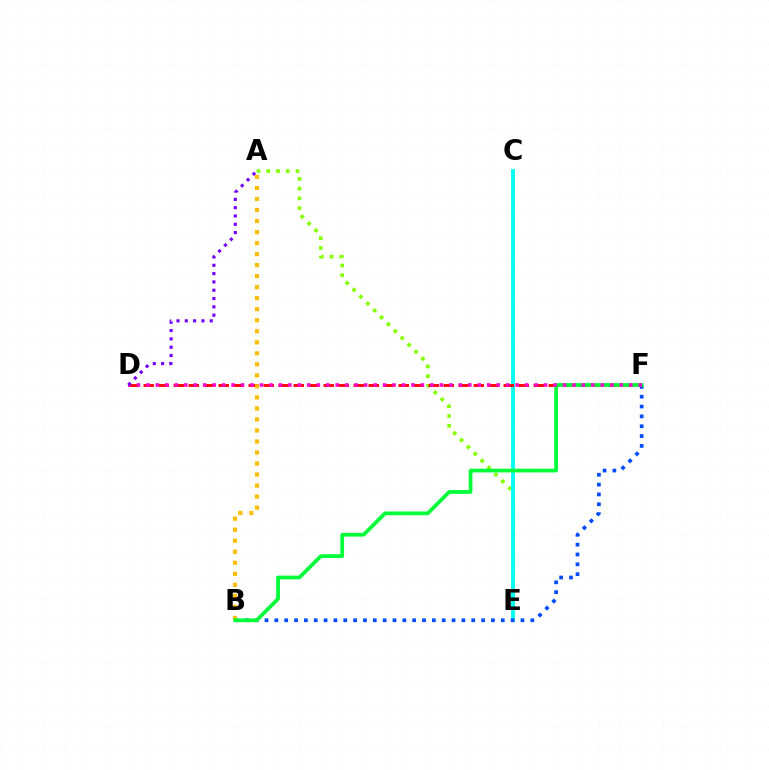{('A', 'E'): [{'color': '#84ff00', 'line_style': 'dotted', 'thickness': 2.65}], ('C', 'E'): [{'color': '#00fff6', 'line_style': 'solid', 'thickness': 2.78}], ('D', 'F'): [{'color': '#ff0000', 'line_style': 'dashed', 'thickness': 2.04}, {'color': '#ff00cf', 'line_style': 'dotted', 'thickness': 2.57}], ('B', 'F'): [{'color': '#004bff', 'line_style': 'dotted', 'thickness': 2.67}, {'color': '#00ff39', 'line_style': 'solid', 'thickness': 2.69}], ('A', 'B'): [{'color': '#ffbd00', 'line_style': 'dotted', 'thickness': 3.0}], ('A', 'D'): [{'color': '#7200ff', 'line_style': 'dotted', 'thickness': 2.26}]}